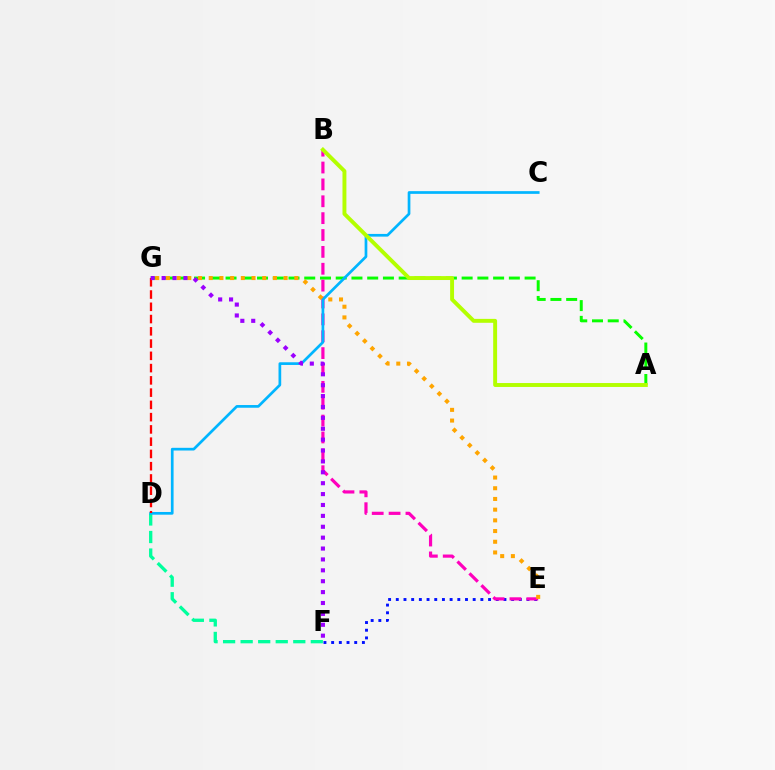{('A', 'G'): [{'color': '#08ff00', 'line_style': 'dashed', 'thickness': 2.14}], ('E', 'F'): [{'color': '#0010ff', 'line_style': 'dotted', 'thickness': 2.09}], ('D', 'F'): [{'color': '#00ff9d', 'line_style': 'dashed', 'thickness': 2.38}], ('B', 'E'): [{'color': '#ff00bd', 'line_style': 'dashed', 'thickness': 2.29}], ('C', 'D'): [{'color': '#00b5ff', 'line_style': 'solid', 'thickness': 1.95}], ('A', 'B'): [{'color': '#b3ff00', 'line_style': 'solid', 'thickness': 2.82}], ('E', 'G'): [{'color': '#ffa500', 'line_style': 'dotted', 'thickness': 2.91}], ('D', 'G'): [{'color': '#ff0000', 'line_style': 'dashed', 'thickness': 1.67}], ('F', 'G'): [{'color': '#9b00ff', 'line_style': 'dotted', 'thickness': 2.96}]}